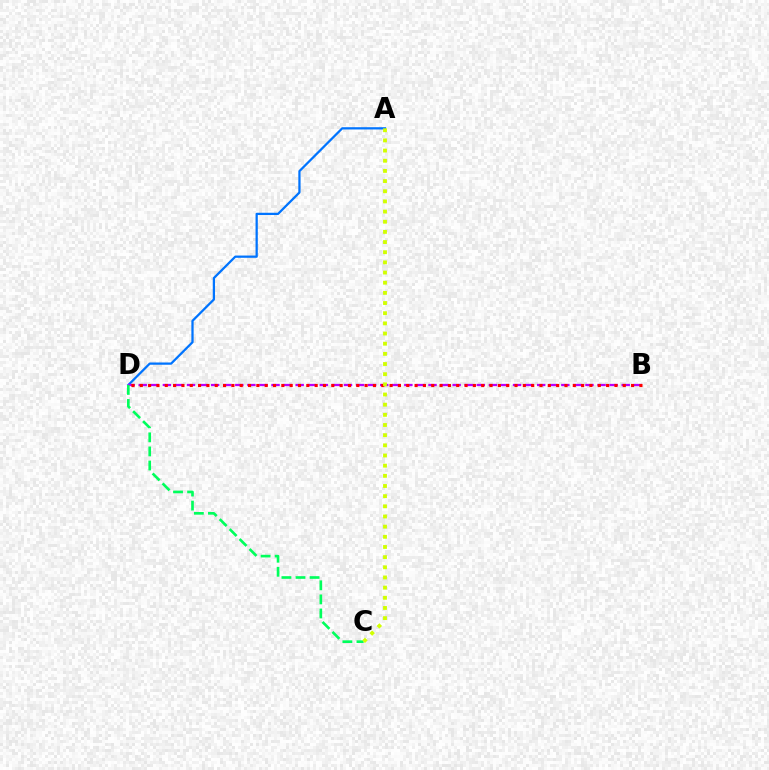{('A', 'D'): [{'color': '#0074ff', 'line_style': 'solid', 'thickness': 1.62}], ('B', 'D'): [{'color': '#b900ff', 'line_style': 'dashed', 'thickness': 1.64}, {'color': '#ff0000', 'line_style': 'dotted', 'thickness': 2.26}], ('C', 'D'): [{'color': '#00ff5c', 'line_style': 'dashed', 'thickness': 1.91}], ('A', 'C'): [{'color': '#d1ff00', 'line_style': 'dotted', 'thickness': 2.76}]}